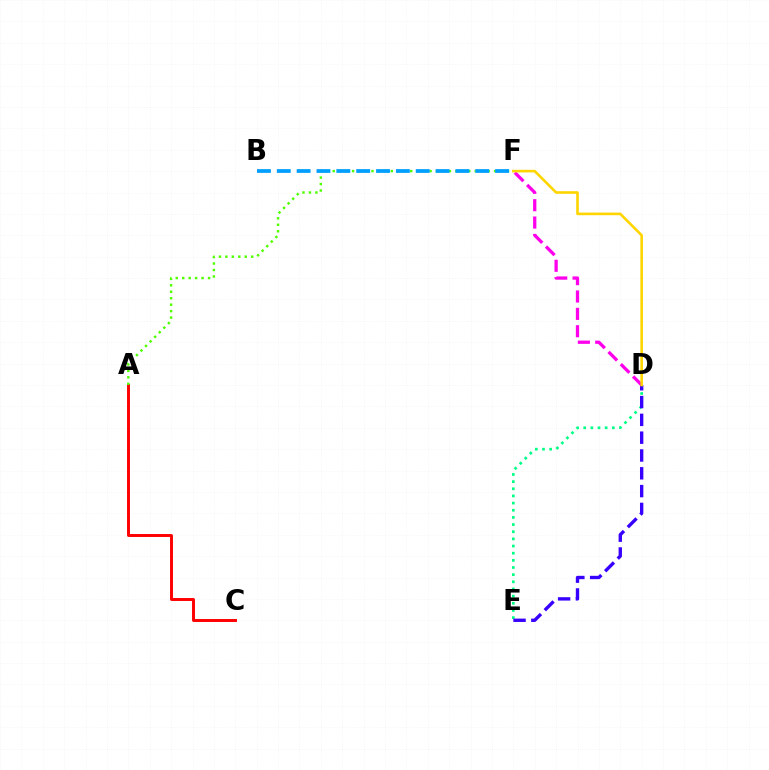{('D', 'E'): [{'color': '#00ff86', 'line_style': 'dotted', 'thickness': 1.94}, {'color': '#3700ff', 'line_style': 'dashed', 'thickness': 2.42}], ('D', 'F'): [{'color': '#ff00ed', 'line_style': 'dashed', 'thickness': 2.36}, {'color': '#ffd500', 'line_style': 'solid', 'thickness': 1.88}], ('A', 'C'): [{'color': '#ff0000', 'line_style': 'solid', 'thickness': 2.11}], ('A', 'F'): [{'color': '#4fff00', 'line_style': 'dotted', 'thickness': 1.75}], ('B', 'F'): [{'color': '#009eff', 'line_style': 'dashed', 'thickness': 2.7}]}